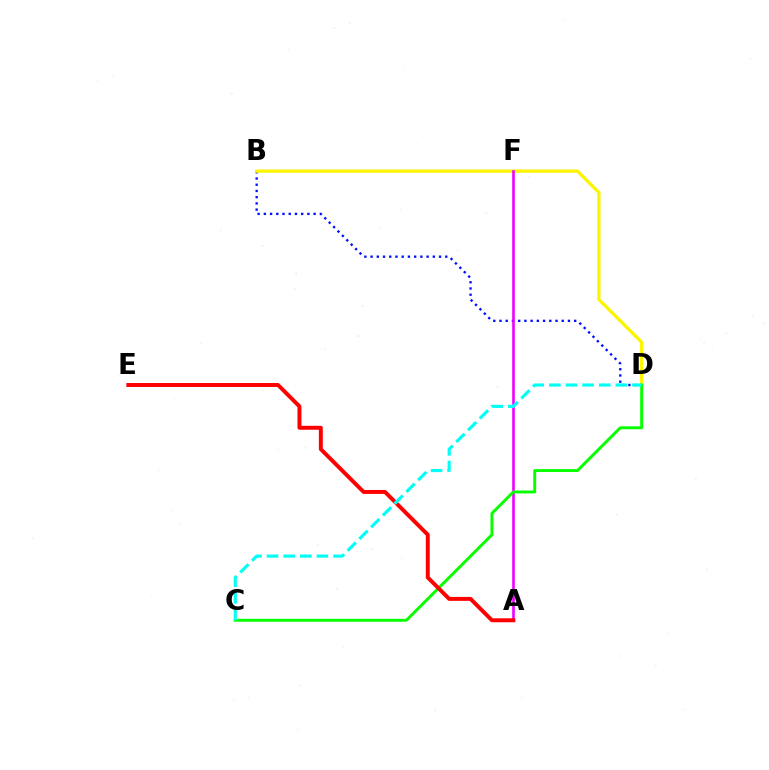{('B', 'D'): [{'color': '#0010ff', 'line_style': 'dotted', 'thickness': 1.69}, {'color': '#fcf500', 'line_style': 'solid', 'thickness': 2.37}], ('A', 'F'): [{'color': '#ee00ff', 'line_style': 'solid', 'thickness': 1.87}], ('C', 'D'): [{'color': '#08ff00', 'line_style': 'solid', 'thickness': 2.12}, {'color': '#00fff6', 'line_style': 'dashed', 'thickness': 2.26}], ('A', 'E'): [{'color': '#ff0000', 'line_style': 'solid', 'thickness': 2.84}]}